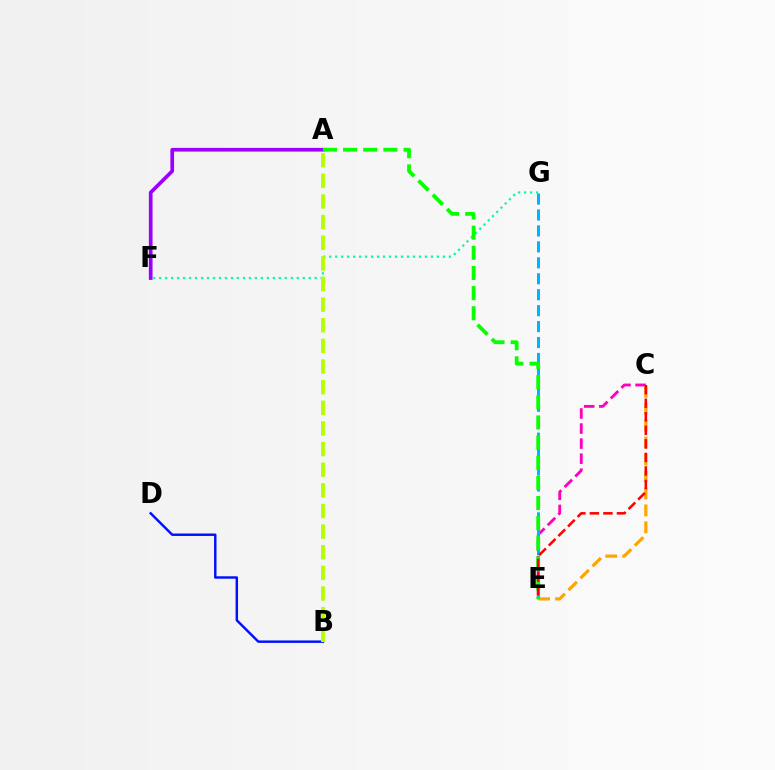{('C', 'E'): [{'color': '#ff00bd', 'line_style': 'dashed', 'thickness': 2.04}, {'color': '#ffa500', 'line_style': 'dashed', 'thickness': 2.3}, {'color': '#ff0000', 'line_style': 'dashed', 'thickness': 1.84}], ('E', 'G'): [{'color': '#00b5ff', 'line_style': 'dashed', 'thickness': 2.17}], ('A', 'F'): [{'color': '#9b00ff', 'line_style': 'solid', 'thickness': 2.65}], ('F', 'G'): [{'color': '#00ff9d', 'line_style': 'dotted', 'thickness': 1.63}], ('A', 'E'): [{'color': '#08ff00', 'line_style': 'dashed', 'thickness': 2.74}], ('B', 'D'): [{'color': '#0010ff', 'line_style': 'solid', 'thickness': 1.76}], ('A', 'B'): [{'color': '#b3ff00', 'line_style': 'dashed', 'thickness': 2.8}]}